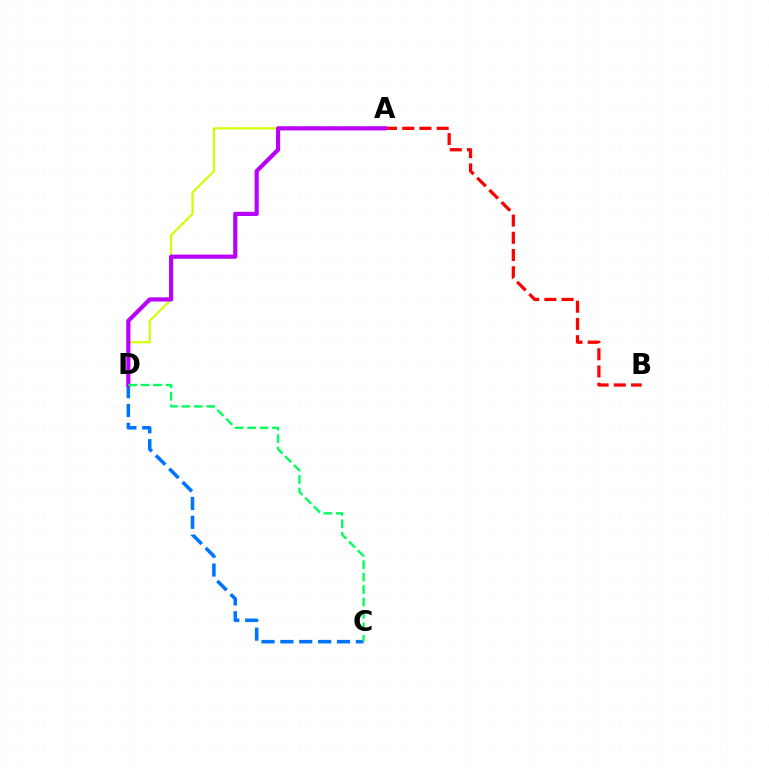{('A', 'B'): [{'color': '#ff0000', 'line_style': 'dashed', 'thickness': 2.34}], ('A', 'D'): [{'color': '#d1ff00', 'line_style': 'solid', 'thickness': 1.56}, {'color': '#b900ff', 'line_style': 'solid', 'thickness': 2.99}], ('C', 'D'): [{'color': '#0074ff', 'line_style': 'dashed', 'thickness': 2.56}, {'color': '#00ff5c', 'line_style': 'dashed', 'thickness': 1.69}]}